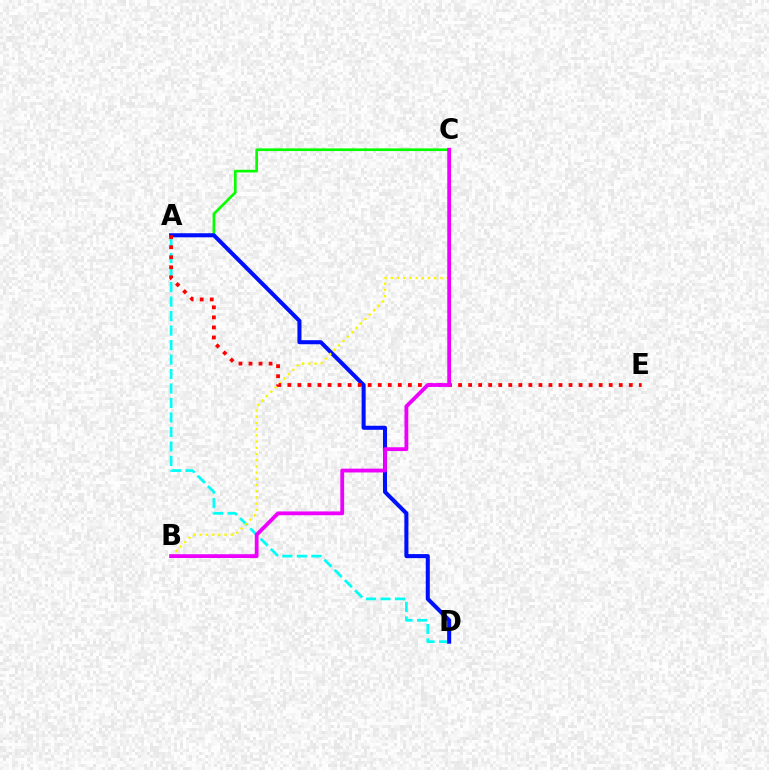{('A', 'D'): [{'color': '#00fff6', 'line_style': 'dashed', 'thickness': 1.97}, {'color': '#0010ff', 'line_style': 'solid', 'thickness': 2.92}], ('A', 'C'): [{'color': '#08ff00', 'line_style': 'solid', 'thickness': 1.93}], ('B', 'C'): [{'color': '#fcf500', 'line_style': 'dotted', 'thickness': 1.69}, {'color': '#ee00ff', 'line_style': 'solid', 'thickness': 2.75}], ('A', 'E'): [{'color': '#ff0000', 'line_style': 'dotted', 'thickness': 2.73}]}